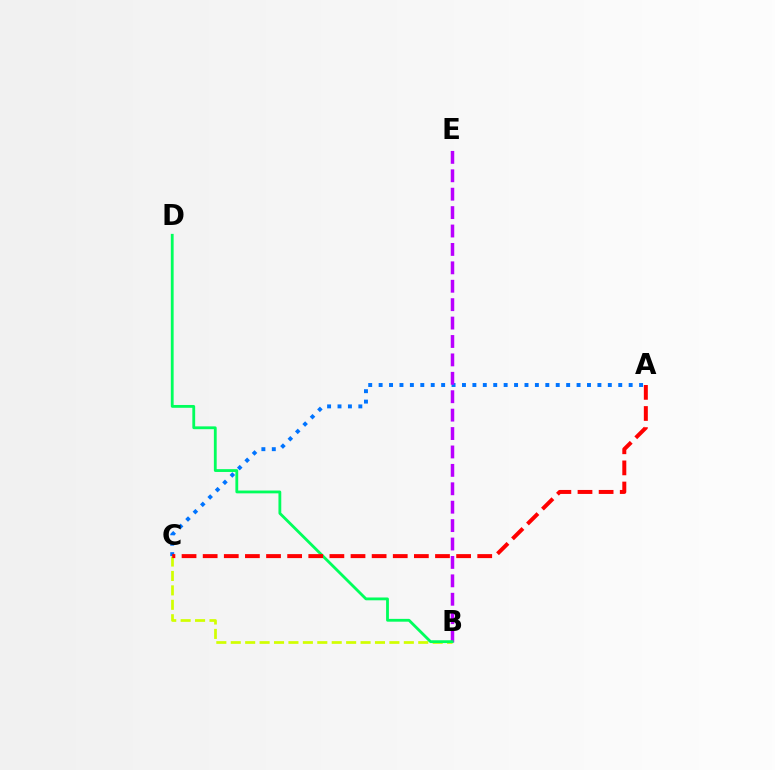{('A', 'C'): [{'color': '#0074ff', 'line_style': 'dotted', 'thickness': 2.83}, {'color': '#ff0000', 'line_style': 'dashed', 'thickness': 2.87}], ('B', 'E'): [{'color': '#b900ff', 'line_style': 'dashed', 'thickness': 2.5}], ('B', 'C'): [{'color': '#d1ff00', 'line_style': 'dashed', 'thickness': 1.96}], ('B', 'D'): [{'color': '#00ff5c', 'line_style': 'solid', 'thickness': 2.03}]}